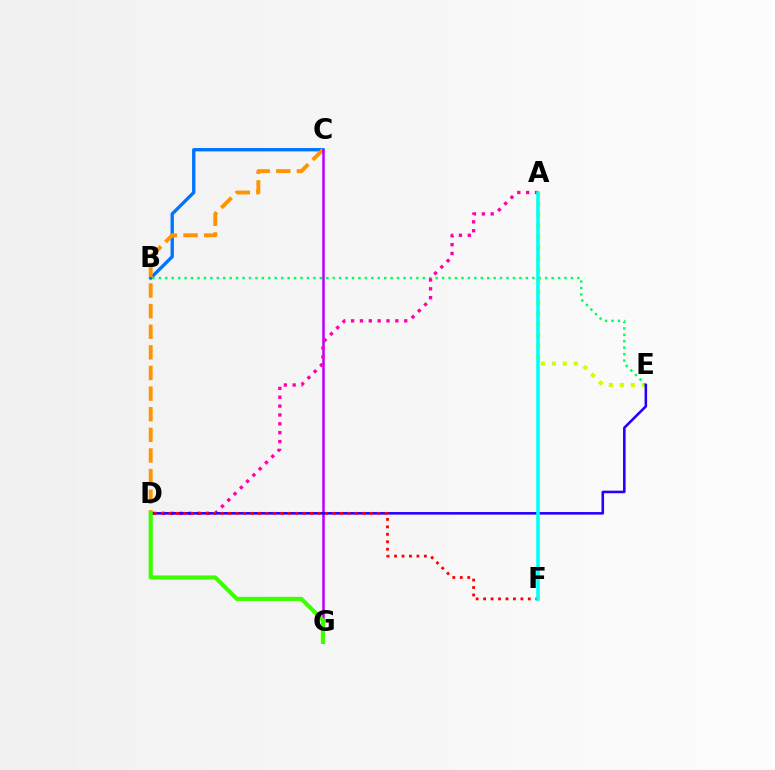{('A', 'E'): [{'color': '#d1ff00', 'line_style': 'dotted', 'thickness': 2.98}], ('B', 'C'): [{'color': '#0074ff', 'line_style': 'solid', 'thickness': 2.41}], ('B', 'E'): [{'color': '#00ff5c', 'line_style': 'dotted', 'thickness': 1.75}], ('C', 'D'): [{'color': '#ff9400', 'line_style': 'dashed', 'thickness': 2.8}], ('C', 'G'): [{'color': '#b900ff', 'line_style': 'solid', 'thickness': 1.81}], ('A', 'D'): [{'color': '#ff00ac', 'line_style': 'dotted', 'thickness': 2.41}], ('D', 'E'): [{'color': '#2500ff', 'line_style': 'solid', 'thickness': 1.85}], ('D', 'F'): [{'color': '#ff0000', 'line_style': 'dotted', 'thickness': 2.03}], ('A', 'F'): [{'color': '#00fff6', 'line_style': 'solid', 'thickness': 2.55}], ('D', 'G'): [{'color': '#3dff00', 'line_style': 'solid', 'thickness': 2.98}]}